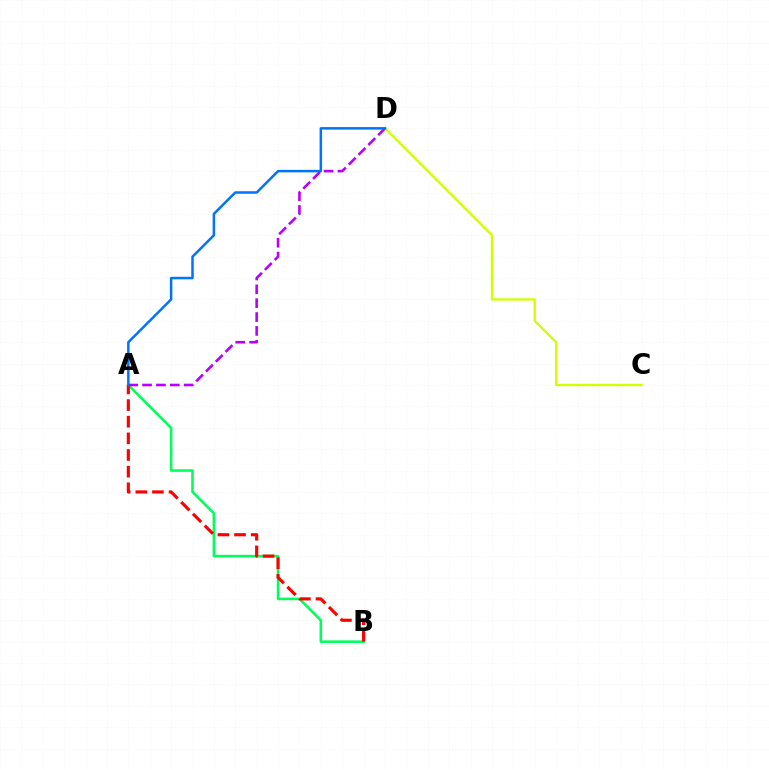{('A', 'B'): [{'color': '#00ff5c', 'line_style': 'solid', 'thickness': 1.86}, {'color': '#ff0000', 'line_style': 'dashed', 'thickness': 2.26}], ('C', 'D'): [{'color': '#d1ff00', 'line_style': 'solid', 'thickness': 1.68}], ('A', 'D'): [{'color': '#b900ff', 'line_style': 'dashed', 'thickness': 1.88}, {'color': '#0074ff', 'line_style': 'solid', 'thickness': 1.8}]}